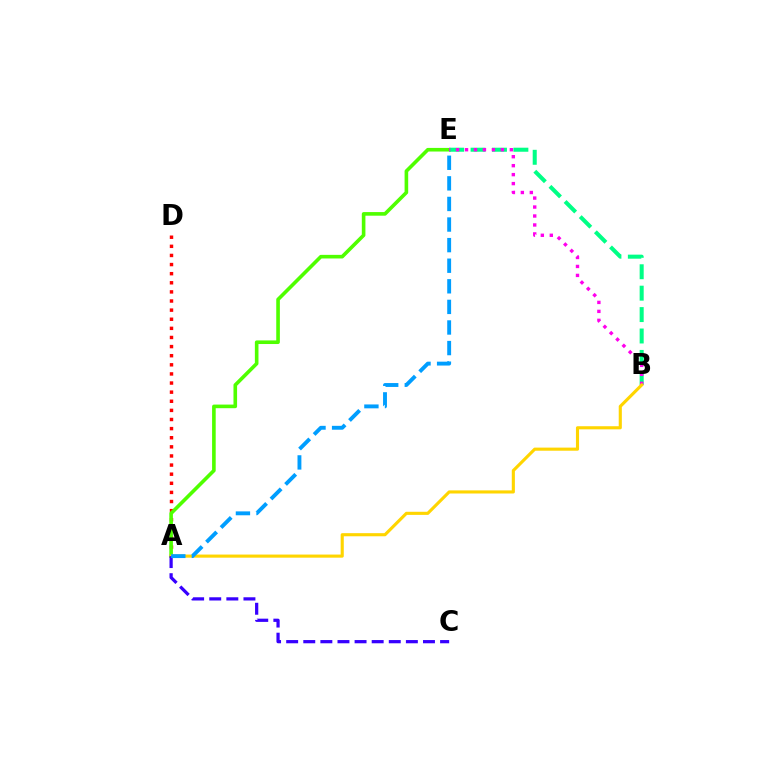{('A', 'D'): [{'color': '#ff0000', 'line_style': 'dotted', 'thickness': 2.48}], ('A', 'E'): [{'color': '#4fff00', 'line_style': 'solid', 'thickness': 2.6}, {'color': '#009eff', 'line_style': 'dashed', 'thickness': 2.8}], ('B', 'E'): [{'color': '#00ff86', 'line_style': 'dashed', 'thickness': 2.91}, {'color': '#ff00ed', 'line_style': 'dotted', 'thickness': 2.44}], ('A', 'B'): [{'color': '#ffd500', 'line_style': 'solid', 'thickness': 2.24}], ('A', 'C'): [{'color': '#3700ff', 'line_style': 'dashed', 'thickness': 2.32}]}